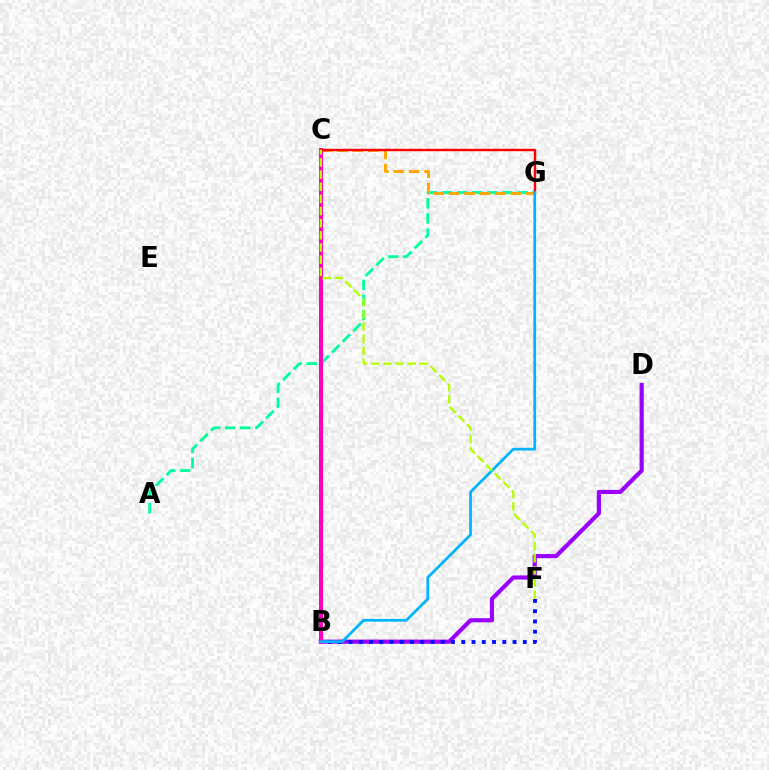{('B', 'D'): [{'color': '#9b00ff', 'line_style': 'solid', 'thickness': 2.99}], ('A', 'G'): [{'color': '#00ff9d', 'line_style': 'dashed', 'thickness': 2.05}], ('C', 'G'): [{'color': '#ffa500', 'line_style': 'dashed', 'thickness': 2.1}, {'color': '#ff0000', 'line_style': 'solid', 'thickness': 1.74}], ('B', 'C'): [{'color': '#08ff00', 'line_style': 'dotted', 'thickness': 2.39}, {'color': '#ff00bd', 'line_style': 'solid', 'thickness': 2.88}], ('B', 'F'): [{'color': '#0010ff', 'line_style': 'dotted', 'thickness': 2.79}], ('B', 'G'): [{'color': '#00b5ff', 'line_style': 'solid', 'thickness': 1.98}], ('C', 'F'): [{'color': '#b3ff00', 'line_style': 'dashed', 'thickness': 1.65}]}